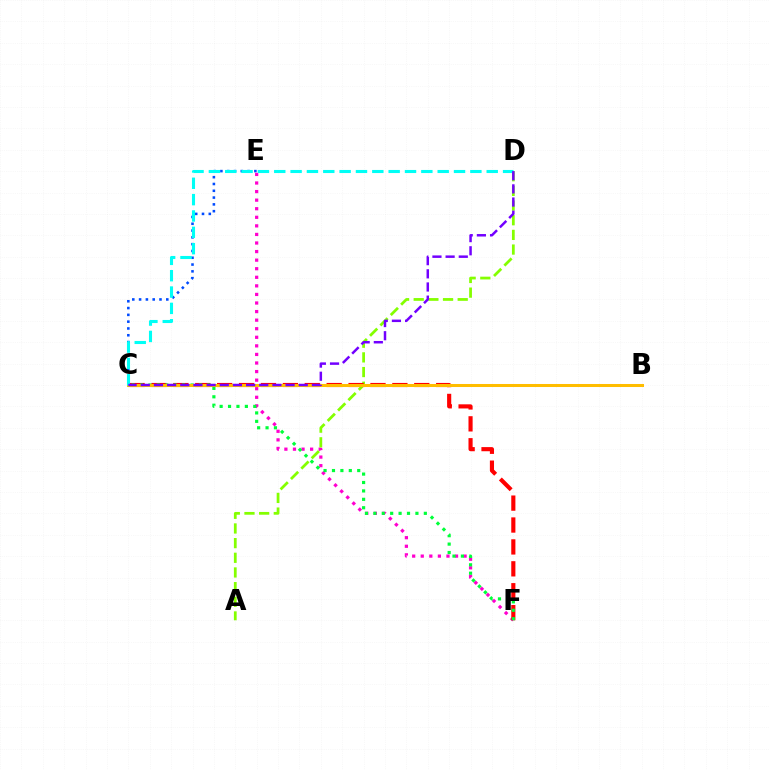{('C', 'E'): [{'color': '#004bff', 'line_style': 'dotted', 'thickness': 1.85}], ('E', 'F'): [{'color': '#ff00cf', 'line_style': 'dotted', 'thickness': 2.33}], ('A', 'D'): [{'color': '#84ff00', 'line_style': 'dashed', 'thickness': 1.99}], ('C', 'F'): [{'color': '#ff0000', 'line_style': 'dashed', 'thickness': 2.98}, {'color': '#00ff39', 'line_style': 'dotted', 'thickness': 2.29}], ('B', 'C'): [{'color': '#ffbd00', 'line_style': 'solid', 'thickness': 2.18}], ('C', 'D'): [{'color': '#00fff6', 'line_style': 'dashed', 'thickness': 2.22}, {'color': '#7200ff', 'line_style': 'dashed', 'thickness': 1.79}]}